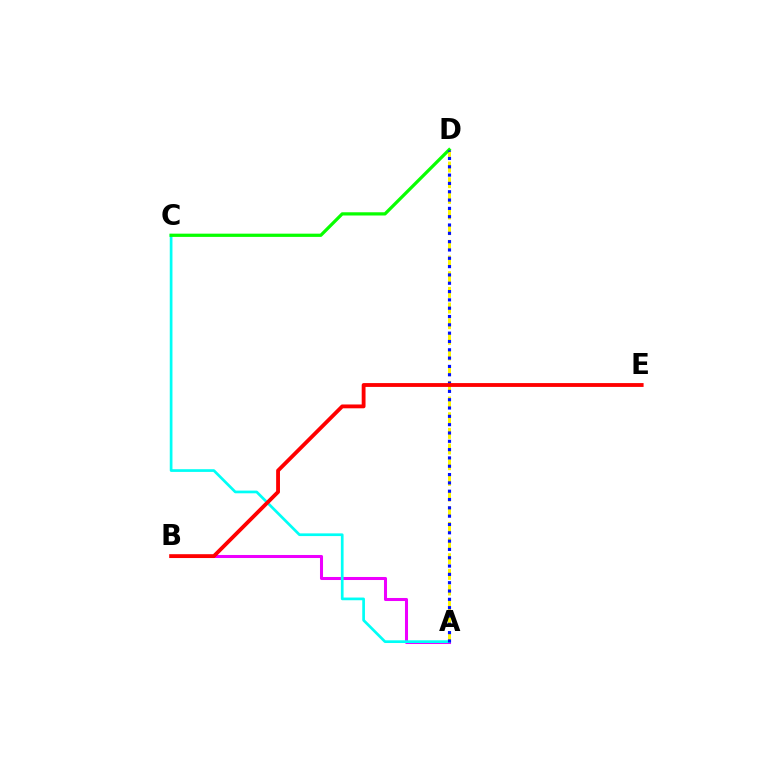{('A', 'D'): [{'color': '#fcf500', 'line_style': 'dashed', 'thickness': 2.13}, {'color': '#0010ff', 'line_style': 'dotted', 'thickness': 2.26}], ('A', 'B'): [{'color': '#ee00ff', 'line_style': 'solid', 'thickness': 2.19}], ('A', 'C'): [{'color': '#00fff6', 'line_style': 'solid', 'thickness': 1.95}], ('C', 'D'): [{'color': '#08ff00', 'line_style': 'solid', 'thickness': 2.33}], ('B', 'E'): [{'color': '#ff0000', 'line_style': 'solid', 'thickness': 2.76}]}